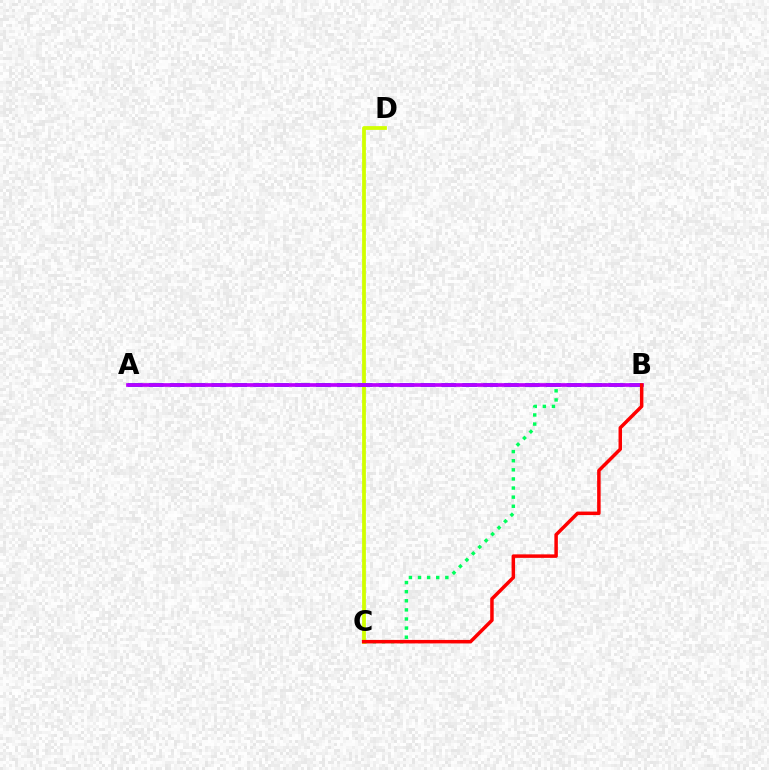{('B', 'C'): [{'color': '#00ff5c', 'line_style': 'dotted', 'thickness': 2.47}, {'color': '#ff0000', 'line_style': 'solid', 'thickness': 2.52}], ('C', 'D'): [{'color': '#d1ff00', 'line_style': 'solid', 'thickness': 2.72}], ('A', 'B'): [{'color': '#0074ff', 'line_style': 'dashed', 'thickness': 2.84}, {'color': '#b900ff', 'line_style': 'solid', 'thickness': 2.66}]}